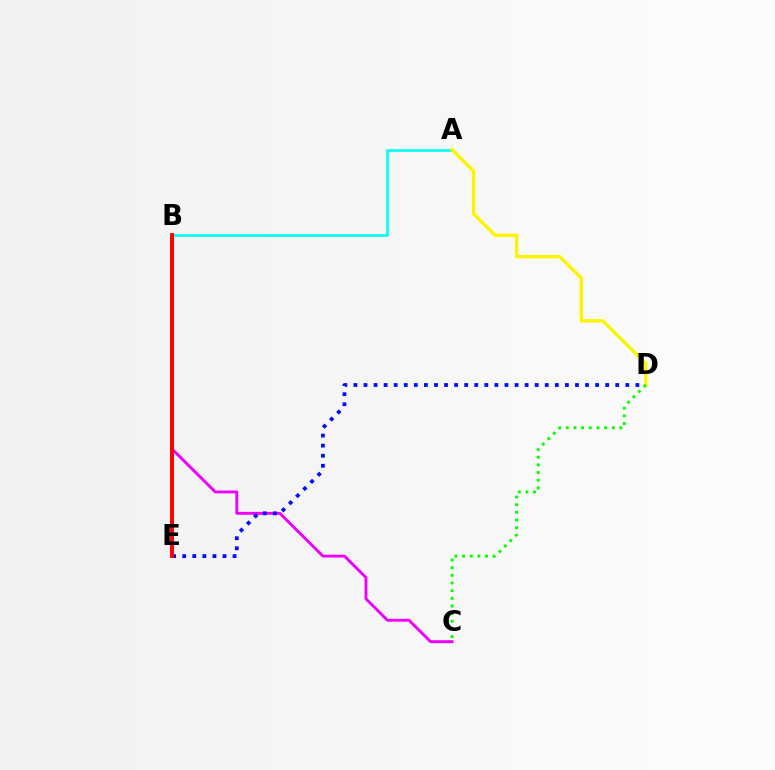{('B', 'C'): [{'color': '#ee00ff', 'line_style': 'solid', 'thickness': 2.09}], ('D', 'E'): [{'color': '#0010ff', 'line_style': 'dotted', 'thickness': 2.74}], ('A', 'B'): [{'color': '#00fff6', 'line_style': 'solid', 'thickness': 1.91}], ('B', 'E'): [{'color': '#ff0000', 'line_style': 'solid', 'thickness': 2.83}], ('A', 'D'): [{'color': '#fcf500', 'line_style': 'solid', 'thickness': 2.42}], ('C', 'D'): [{'color': '#08ff00', 'line_style': 'dotted', 'thickness': 2.08}]}